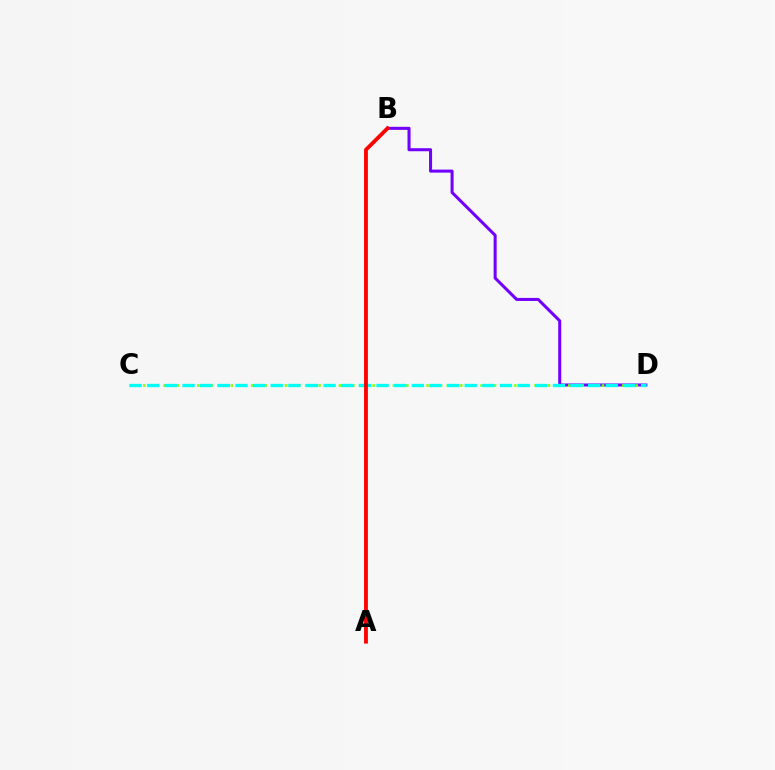{('B', 'D'): [{'color': '#7200ff', 'line_style': 'solid', 'thickness': 2.19}], ('C', 'D'): [{'color': '#84ff00', 'line_style': 'dotted', 'thickness': 1.83}, {'color': '#00fff6', 'line_style': 'dashed', 'thickness': 2.4}], ('A', 'B'): [{'color': '#ff0000', 'line_style': 'solid', 'thickness': 2.76}]}